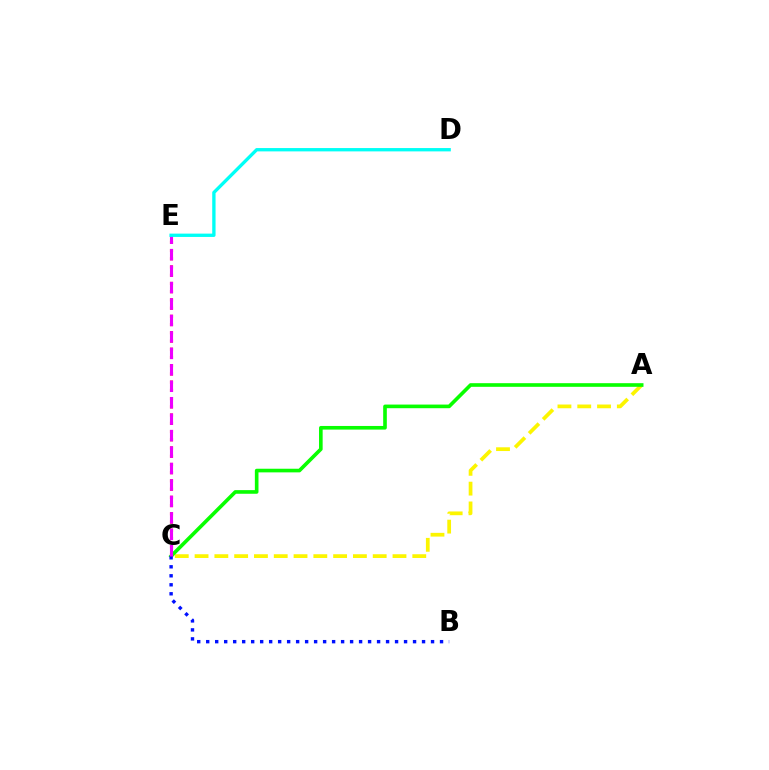{('A', 'C'): [{'color': '#fcf500', 'line_style': 'dashed', 'thickness': 2.69}, {'color': '#08ff00', 'line_style': 'solid', 'thickness': 2.62}], ('C', 'E'): [{'color': '#ff0000', 'line_style': 'dotted', 'thickness': 2.24}, {'color': '#ee00ff', 'line_style': 'dashed', 'thickness': 2.23}], ('B', 'C'): [{'color': '#0010ff', 'line_style': 'dotted', 'thickness': 2.44}], ('D', 'E'): [{'color': '#00fff6', 'line_style': 'solid', 'thickness': 2.4}]}